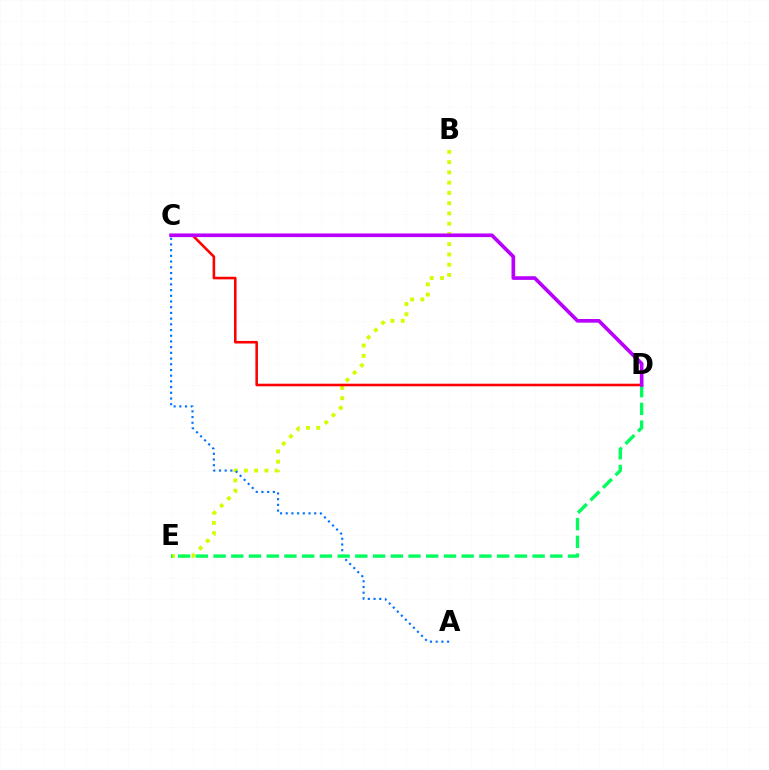{('B', 'E'): [{'color': '#d1ff00', 'line_style': 'dotted', 'thickness': 2.79}], ('A', 'C'): [{'color': '#0074ff', 'line_style': 'dotted', 'thickness': 1.55}], ('C', 'D'): [{'color': '#ff0000', 'line_style': 'solid', 'thickness': 1.85}, {'color': '#b900ff', 'line_style': 'solid', 'thickness': 2.64}], ('D', 'E'): [{'color': '#00ff5c', 'line_style': 'dashed', 'thickness': 2.41}]}